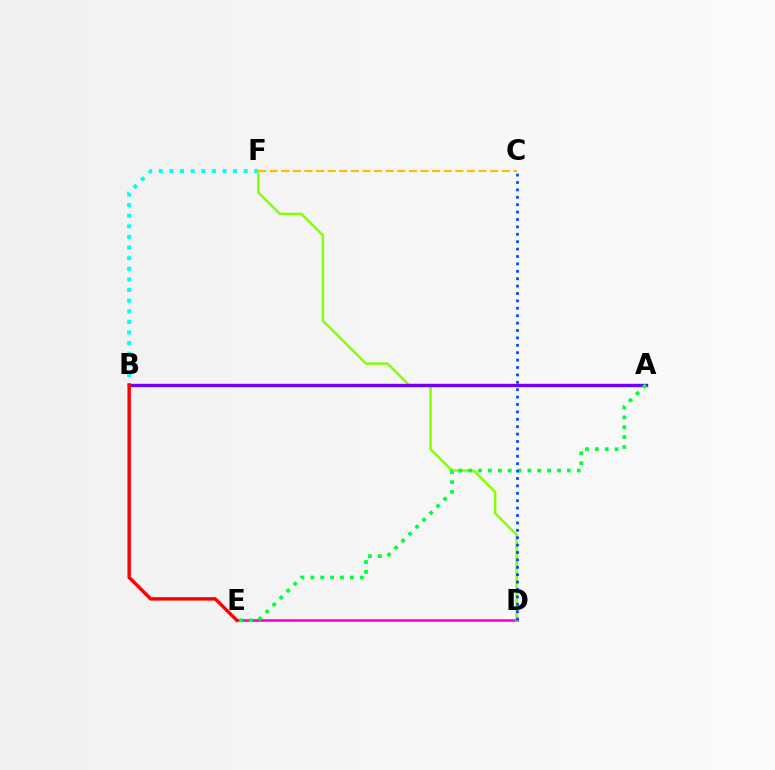{('D', 'E'): [{'color': '#ff00cf', 'line_style': 'solid', 'thickness': 1.88}], ('B', 'F'): [{'color': '#00fff6', 'line_style': 'dotted', 'thickness': 2.88}], ('D', 'F'): [{'color': '#84ff00', 'line_style': 'solid', 'thickness': 1.74}], ('A', 'B'): [{'color': '#7200ff', 'line_style': 'solid', 'thickness': 2.41}], ('B', 'E'): [{'color': '#ff0000', 'line_style': 'solid', 'thickness': 2.46}], ('A', 'E'): [{'color': '#00ff39', 'line_style': 'dotted', 'thickness': 2.68}], ('C', 'D'): [{'color': '#004bff', 'line_style': 'dotted', 'thickness': 2.01}], ('C', 'F'): [{'color': '#ffbd00', 'line_style': 'dashed', 'thickness': 1.58}]}